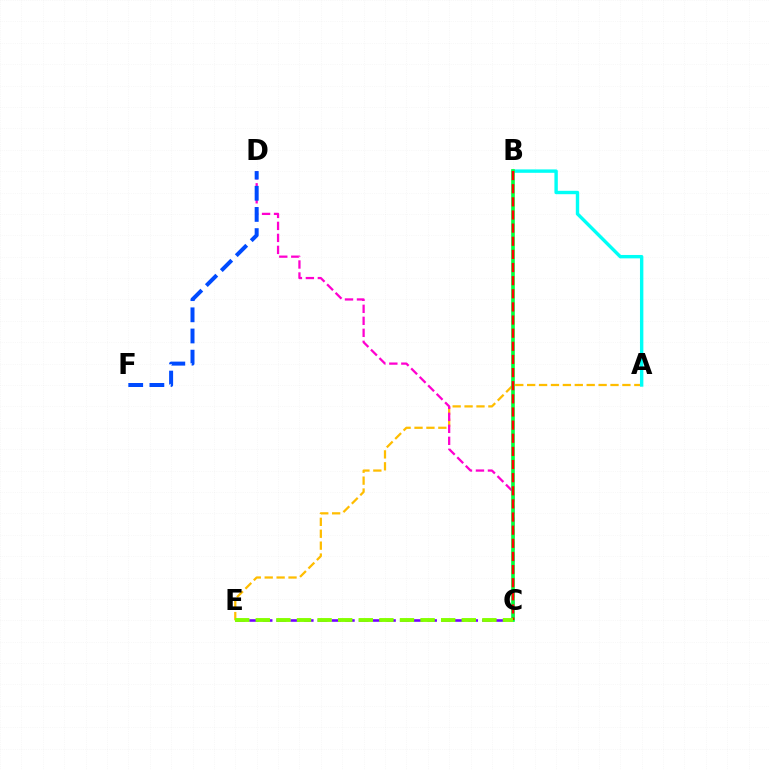{('A', 'E'): [{'color': '#ffbd00', 'line_style': 'dashed', 'thickness': 1.62}], ('A', 'B'): [{'color': '#00fff6', 'line_style': 'solid', 'thickness': 2.45}], ('C', 'D'): [{'color': '#ff00cf', 'line_style': 'dashed', 'thickness': 1.63}], ('C', 'E'): [{'color': '#7200ff', 'line_style': 'dashed', 'thickness': 1.86}, {'color': '#84ff00', 'line_style': 'dashed', 'thickness': 2.8}], ('B', 'C'): [{'color': '#00ff39', 'line_style': 'solid', 'thickness': 2.61}, {'color': '#ff0000', 'line_style': 'dashed', 'thickness': 1.78}], ('D', 'F'): [{'color': '#004bff', 'line_style': 'dashed', 'thickness': 2.87}]}